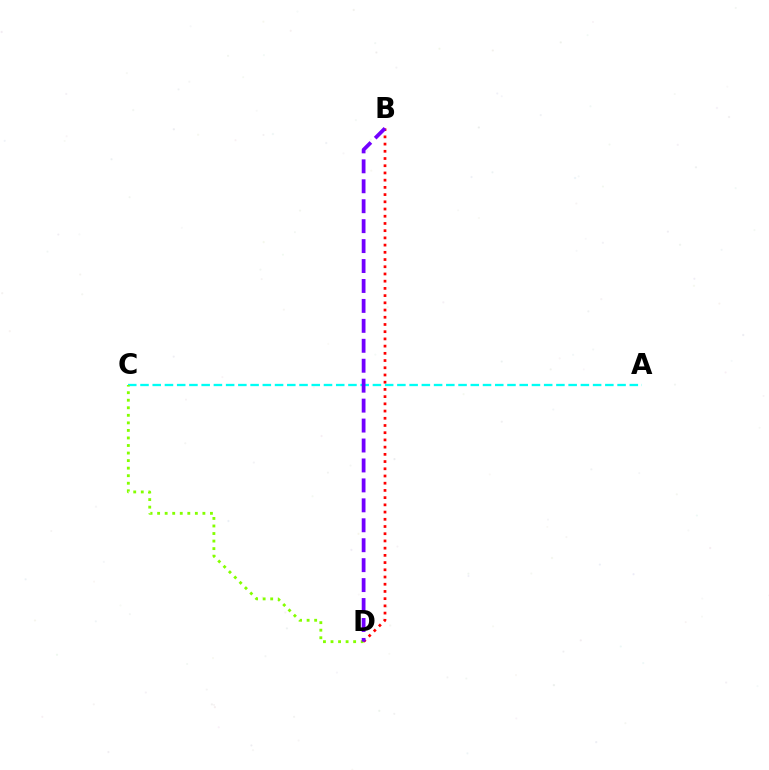{('A', 'C'): [{'color': '#00fff6', 'line_style': 'dashed', 'thickness': 1.66}], ('C', 'D'): [{'color': '#84ff00', 'line_style': 'dotted', 'thickness': 2.05}], ('B', 'D'): [{'color': '#ff0000', 'line_style': 'dotted', 'thickness': 1.96}, {'color': '#7200ff', 'line_style': 'dashed', 'thickness': 2.71}]}